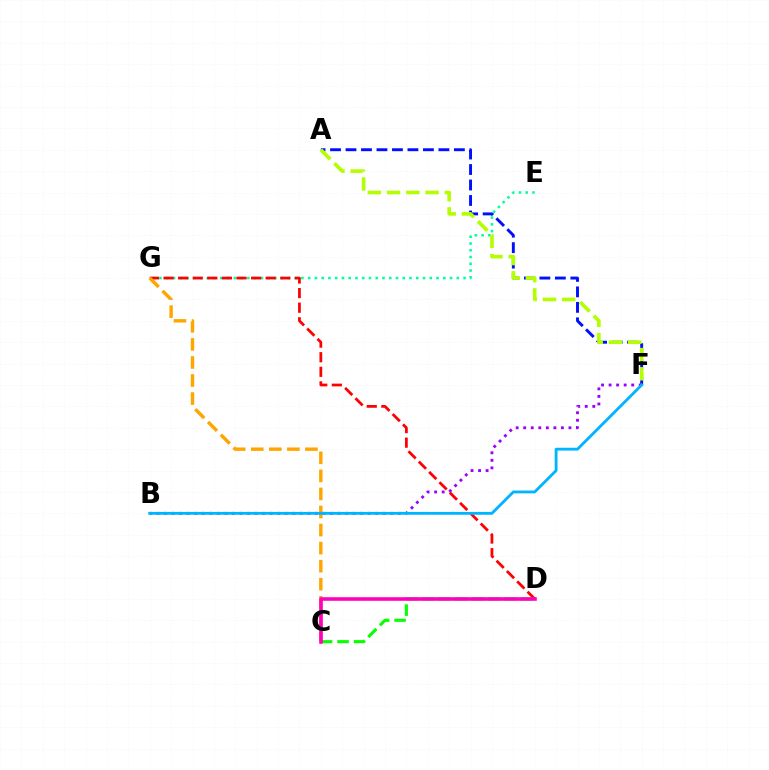{('E', 'G'): [{'color': '#00ff9d', 'line_style': 'dotted', 'thickness': 1.84}], ('D', 'G'): [{'color': '#ff0000', 'line_style': 'dashed', 'thickness': 1.98}], ('C', 'G'): [{'color': '#ffa500', 'line_style': 'dashed', 'thickness': 2.45}], ('A', 'F'): [{'color': '#0010ff', 'line_style': 'dashed', 'thickness': 2.1}, {'color': '#b3ff00', 'line_style': 'dashed', 'thickness': 2.62}], ('B', 'F'): [{'color': '#9b00ff', 'line_style': 'dotted', 'thickness': 2.05}, {'color': '#00b5ff', 'line_style': 'solid', 'thickness': 2.03}], ('C', 'D'): [{'color': '#08ff00', 'line_style': 'dashed', 'thickness': 2.24}, {'color': '#ff00bd', 'line_style': 'solid', 'thickness': 2.58}]}